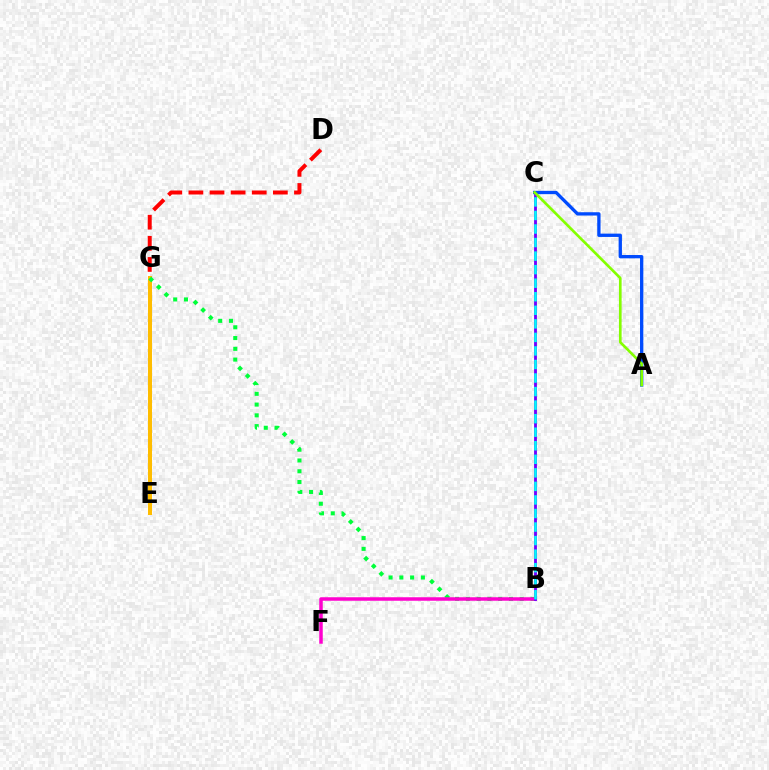{('E', 'G'): [{'color': '#ffbd00', 'line_style': 'solid', 'thickness': 2.89}], ('B', 'G'): [{'color': '#00ff39', 'line_style': 'dotted', 'thickness': 2.93}], ('B', 'F'): [{'color': '#ff00cf', 'line_style': 'solid', 'thickness': 2.52}], ('B', 'C'): [{'color': '#7200ff', 'line_style': 'solid', 'thickness': 2.04}, {'color': '#00fff6', 'line_style': 'dashed', 'thickness': 1.84}], ('A', 'C'): [{'color': '#004bff', 'line_style': 'solid', 'thickness': 2.38}, {'color': '#84ff00', 'line_style': 'solid', 'thickness': 1.92}], ('D', 'G'): [{'color': '#ff0000', 'line_style': 'dashed', 'thickness': 2.87}]}